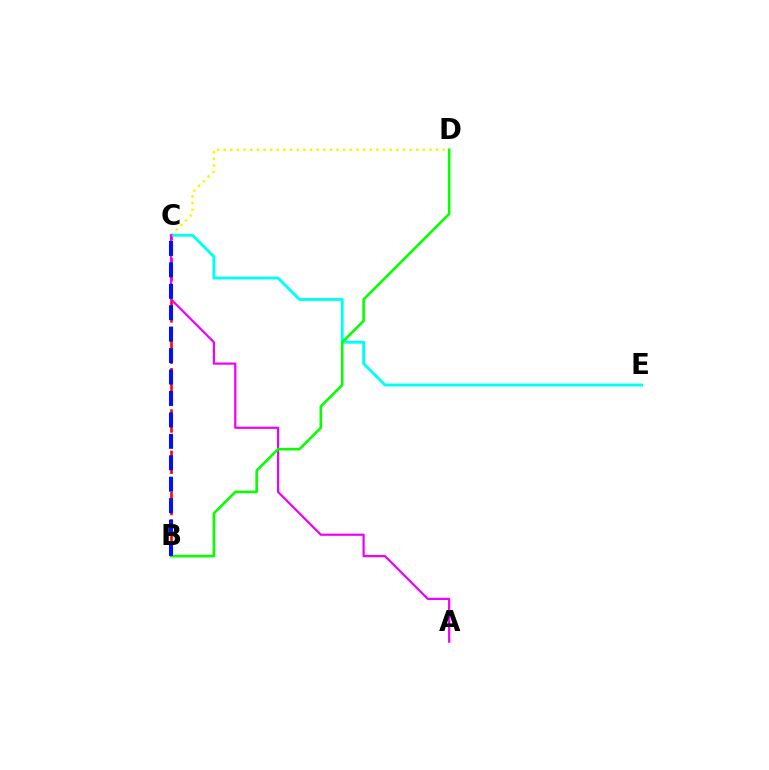{('B', 'C'): [{'color': '#ff0000', 'line_style': 'dashed', 'thickness': 1.87}, {'color': '#0010ff', 'line_style': 'dashed', 'thickness': 2.91}], ('C', 'D'): [{'color': '#fcf500', 'line_style': 'dotted', 'thickness': 1.8}], ('C', 'E'): [{'color': '#00fff6', 'line_style': 'solid', 'thickness': 2.08}], ('A', 'C'): [{'color': '#ee00ff', 'line_style': 'solid', 'thickness': 1.59}], ('B', 'D'): [{'color': '#08ff00', 'line_style': 'solid', 'thickness': 1.88}]}